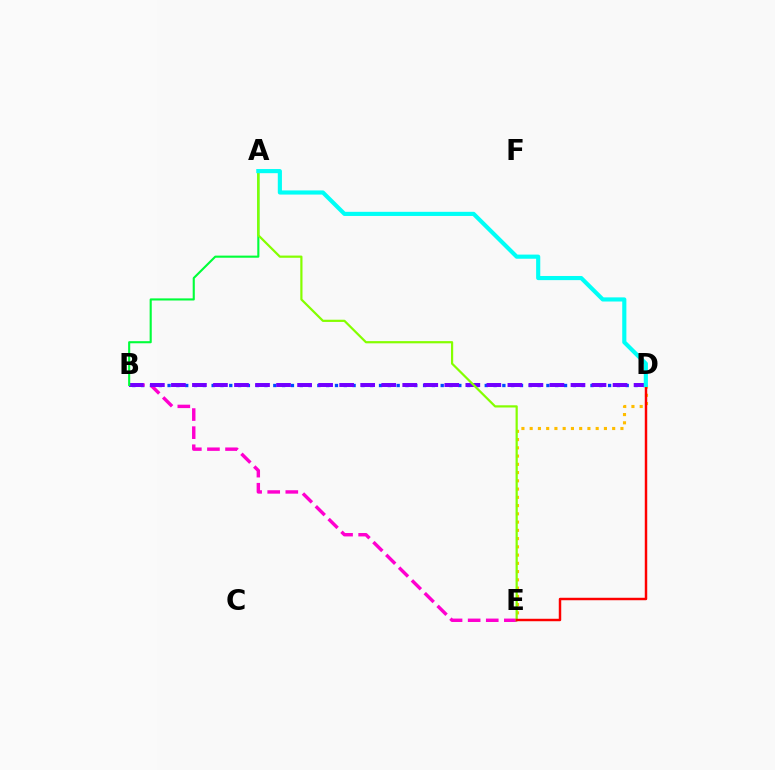{('B', 'D'): [{'color': '#004bff', 'line_style': 'dotted', 'thickness': 2.39}, {'color': '#7200ff', 'line_style': 'dashed', 'thickness': 2.86}], ('D', 'E'): [{'color': '#ffbd00', 'line_style': 'dotted', 'thickness': 2.24}, {'color': '#ff0000', 'line_style': 'solid', 'thickness': 1.77}], ('B', 'E'): [{'color': '#ff00cf', 'line_style': 'dashed', 'thickness': 2.46}], ('A', 'B'): [{'color': '#00ff39', 'line_style': 'solid', 'thickness': 1.52}], ('A', 'E'): [{'color': '#84ff00', 'line_style': 'solid', 'thickness': 1.59}], ('A', 'D'): [{'color': '#00fff6', 'line_style': 'solid', 'thickness': 2.98}]}